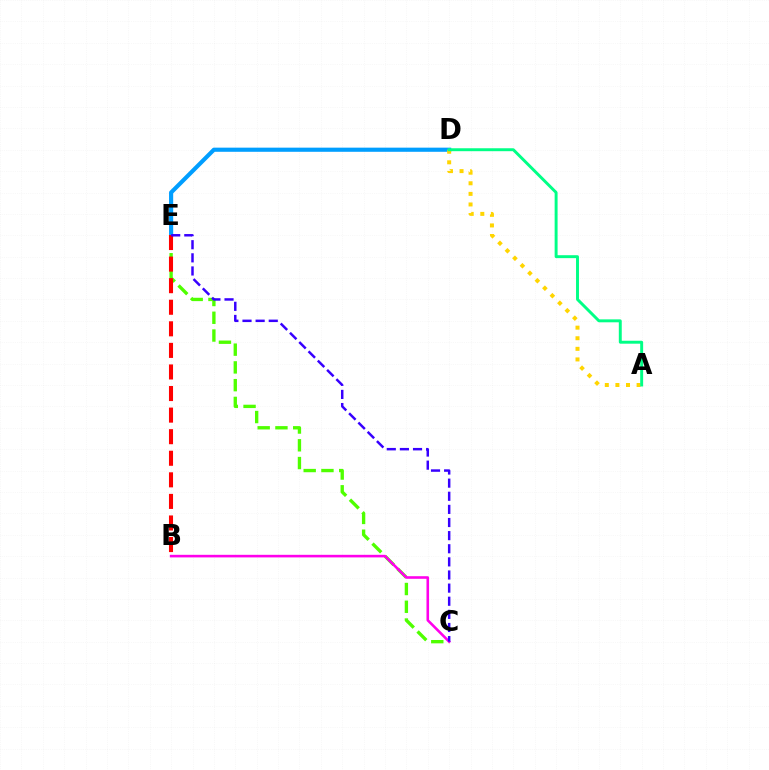{('C', 'E'): [{'color': '#4fff00', 'line_style': 'dashed', 'thickness': 2.41}, {'color': '#3700ff', 'line_style': 'dashed', 'thickness': 1.78}], ('D', 'E'): [{'color': '#009eff', 'line_style': 'solid', 'thickness': 2.98}], ('B', 'E'): [{'color': '#ff0000', 'line_style': 'dashed', 'thickness': 2.93}], ('B', 'C'): [{'color': '#ff00ed', 'line_style': 'solid', 'thickness': 1.87}], ('A', 'D'): [{'color': '#ffd500', 'line_style': 'dotted', 'thickness': 2.88}, {'color': '#00ff86', 'line_style': 'solid', 'thickness': 2.11}]}